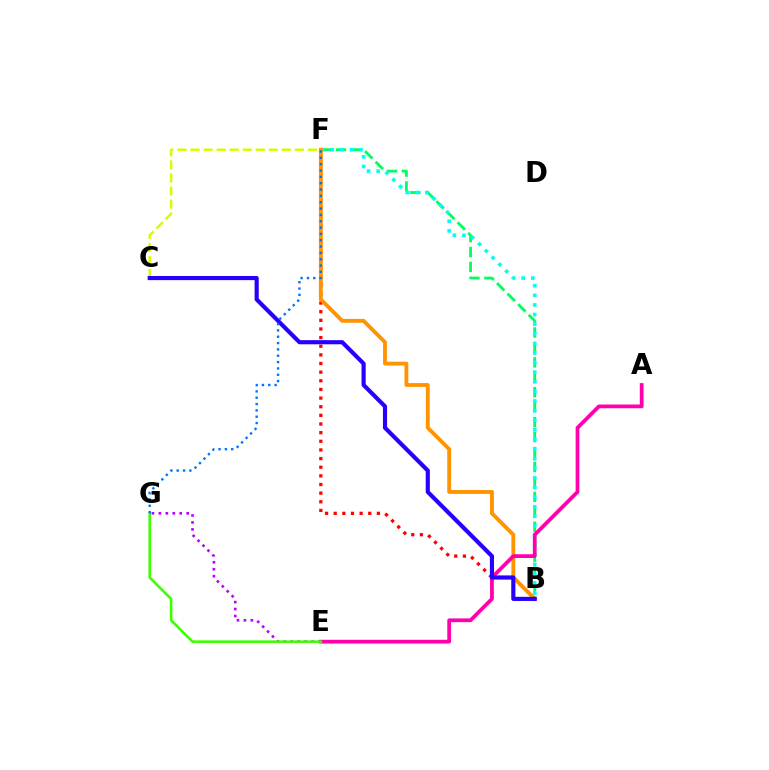{('B', 'F'): [{'color': '#00ff5c', 'line_style': 'dashed', 'thickness': 2.03}, {'color': '#ff0000', 'line_style': 'dotted', 'thickness': 2.35}, {'color': '#00fff6', 'line_style': 'dotted', 'thickness': 2.61}, {'color': '#ff9400', 'line_style': 'solid', 'thickness': 2.77}], ('C', 'F'): [{'color': '#d1ff00', 'line_style': 'dashed', 'thickness': 1.77}], ('E', 'G'): [{'color': '#b900ff', 'line_style': 'dotted', 'thickness': 1.89}, {'color': '#3dff00', 'line_style': 'solid', 'thickness': 1.86}], ('A', 'E'): [{'color': '#ff00ac', 'line_style': 'solid', 'thickness': 2.71}], ('B', 'C'): [{'color': '#2500ff', 'line_style': 'solid', 'thickness': 2.98}], ('F', 'G'): [{'color': '#0074ff', 'line_style': 'dotted', 'thickness': 1.72}]}